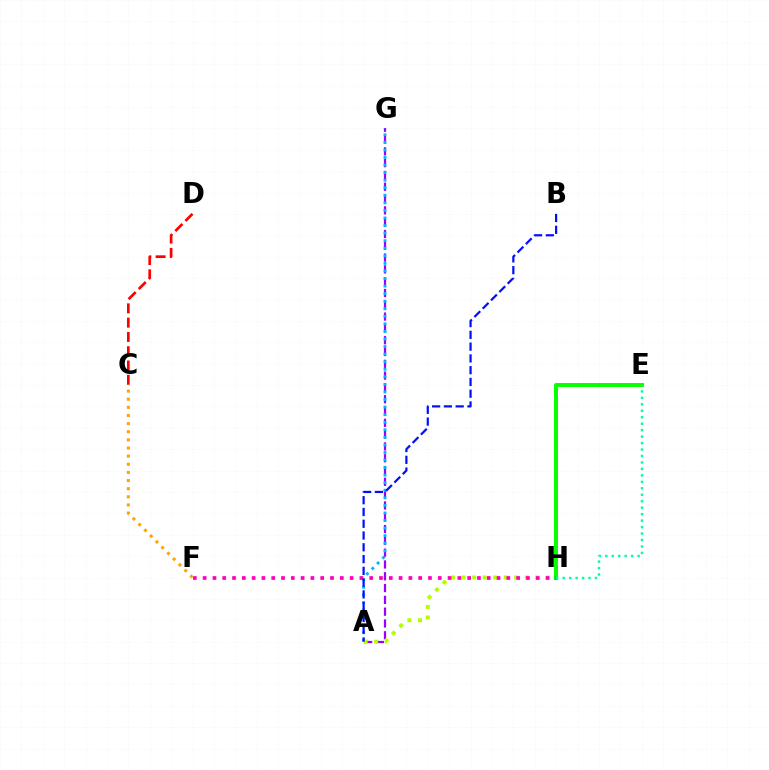{('A', 'G'): [{'color': '#9b00ff', 'line_style': 'dashed', 'thickness': 1.6}, {'color': '#00b5ff', 'line_style': 'dotted', 'thickness': 2.05}], ('E', 'H'): [{'color': '#08ff00', 'line_style': 'solid', 'thickness': 2.85}, {'color': '#00ff9d', 'line_style': 'dotted', 'thickness': 1.76}], ('A', 'H'): [{'color': '#b3ff00', 'line_style': 'dotted', 'thickness': 2.86}], ('F', 'H'): [{'color': '#ff00bd', 'line_style': 'dotted', 'thickness': 2.66}], ('A', 'B'): [{'color': '#0010ff', 'line_style': 'dashed', 'thickness': 1.6}], ('C', 'F'): [{'color': '#ffa500', 'line_style': 'dotted', 'thickness': 2.21}], ('C', 'D'): [{'color': '#ff0000', 'line_style': 'dashed', 'thickness': 1.94}]}